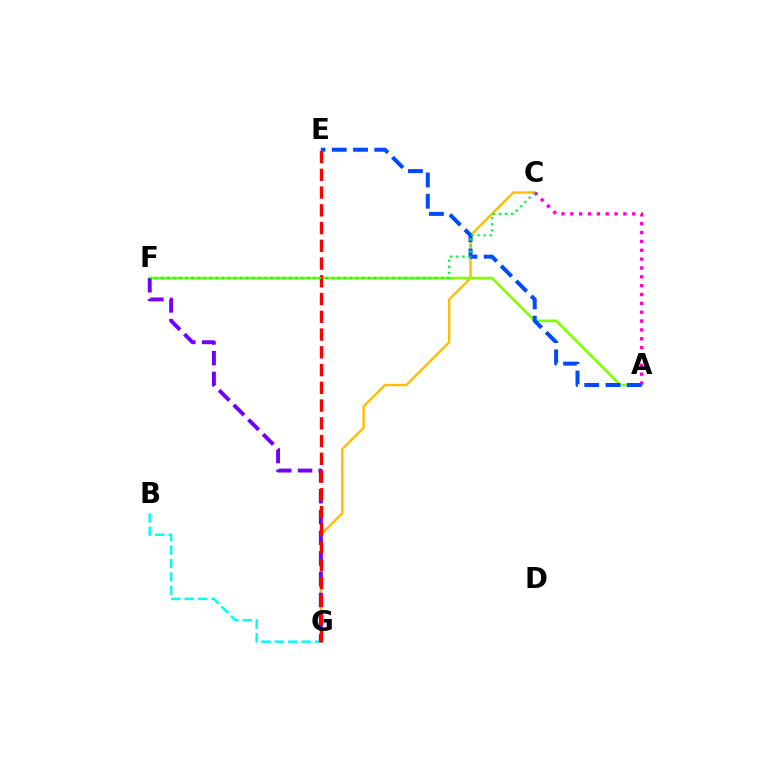{('C', 'G'): [{'color': '#ffbd00', 'line_style': 'solid', 'thickness': 1.72}], ('A', 'F'): [{'color': '#84ff00', 'line_style': 'solid', 'thickness': 1.9}], ('A', 'C'): [{'color': '#ff00cf', 'line_style': 'dotted', 'thickness': 2.41}], ('B', 'G'): [{'color': '#00fff6', 'line_style': 'dashed', 'thickness': 1.82}], ('F', 'G'): [{'color': '#7200ff', 'line_style': 'dashed', 'thickness': 2.82}], ('A', 'E'): [{'color': '#004bff', 'line_style': 'dashed', 'thickness': 2.89}], ('E', 'G'): [{'color': '#ff0000', 'line_style': 'dashed', 'thickness': 2.41}], ('C', 'F'): [{'color': '#00ff39', 'line_style': 'dotted', 'thickness': 1.66}]}